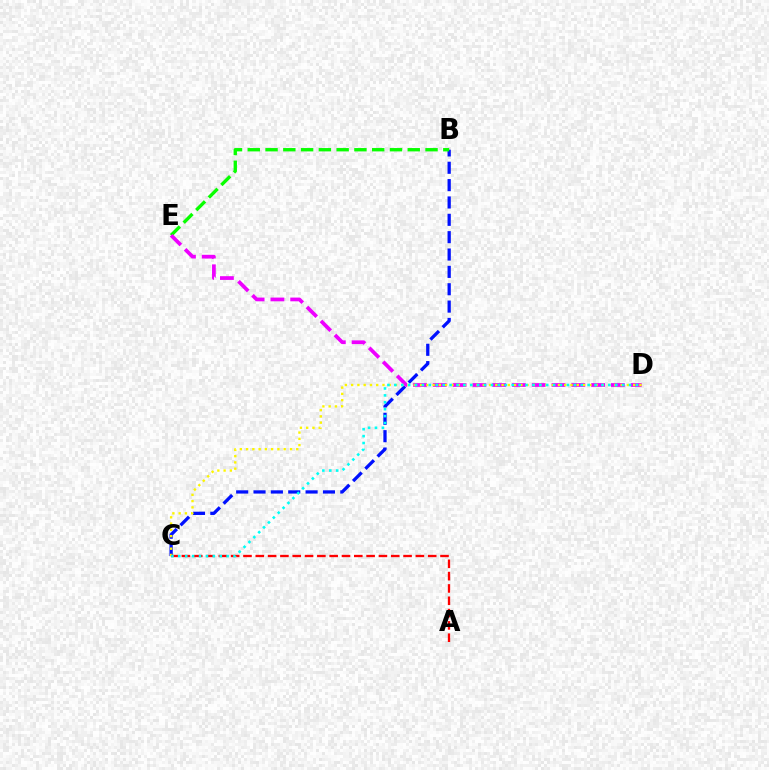{('B', 'C'): [{'color': '#0010ff', 'line_style': 'dashed', 'thickness': 2.36}], ('B', 'E'): [{'color': '#08ff00', 'line_style': 'dashed', 'thickness': 2.41}], ('D', 'E'): [{'color': '#ee00ff', 'line_style': 'dashed', 'thickness': 2.69}], ('C', 'D'): [{'color': '#fcf500', 'line_style': 'dotted', 'thickness': 1.7}, {'color': '#00fff6', 'line_style': 'dotted', 'thickness': 1.88}], ('A', 'C'): [{'color': '#ff0000', 'line_style': 'dashed', 'thickness': 1.67}]}